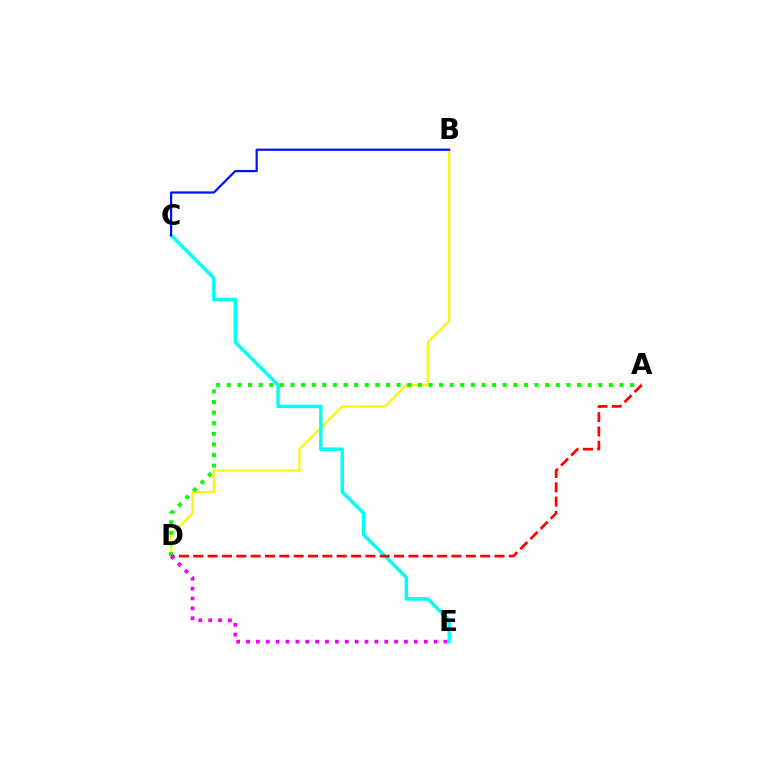{('B', 'D'): [{'color': '#fcf500', 'line_style': 'solid', 'thickness': 1.57}], ('A', 'D'): [{'color': '#08ff00', 'line_style': 'dotted', 'thickness': 2.88}, {'color': '#ff0000', 'line_style': 'dashed', 'thickness': 1.95}], ('C', 'E'): [{'color': '#00fff6', 'line_style': 'solid', 'thickness': 2.49}], ('B', 'C'): [{'color': '#0010ff', 'line_style': 'solid', 'thickness': 1.59}], ('D', 'E'): [{'color': '#ee00ff', 'line_style': 'dotted', 'thickness': 2.68}]}